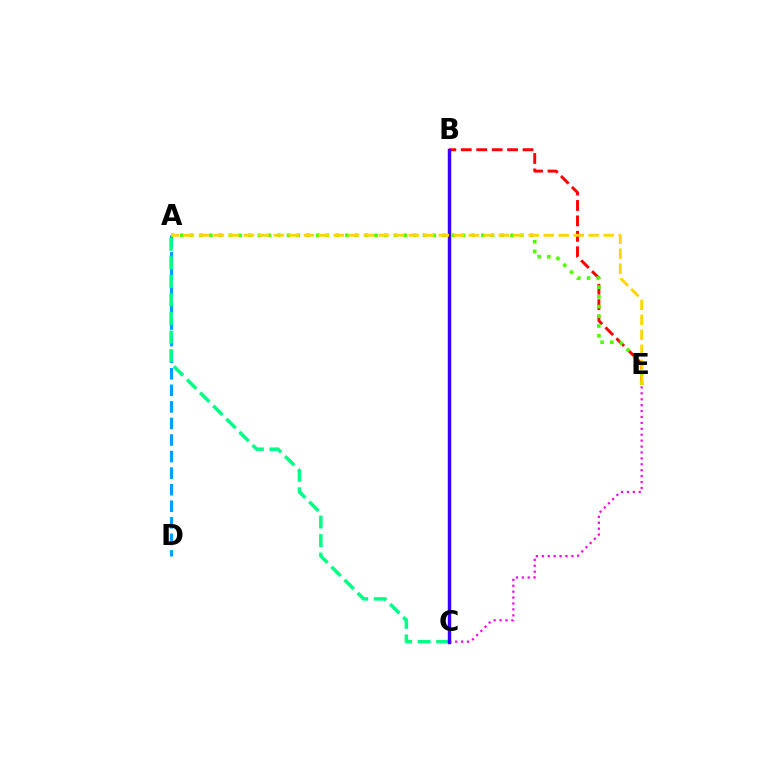{('A', 'D'): [{'color': '#009eff', 'line_style': 'dashed', 'thickness': 2.25}], ('B', 'E'): [{'color': '#ff0000', 'line_style': 'dashed', 'thickness': 2.1}], ('A', 'E'): [{'color': '#4fff00', 'line_style': 'dotted', 'thickness': 2.64}, {'color': '#ffd500', 'line_style': 'dashed', 'thickness': 2.04}], ('C', 'E'): [{'color': '#ff00ed', 'line_style': 'dotted', 'thickness': 1.61}], ('A', 'C'): [{'color': '#00ff86', 'line_style': 'dashed', 'thickness': 2.52}], ('B', 'C'): [{'color': '#3700ff', 'line_style': 'solid', 'thickness': 2.47}]}